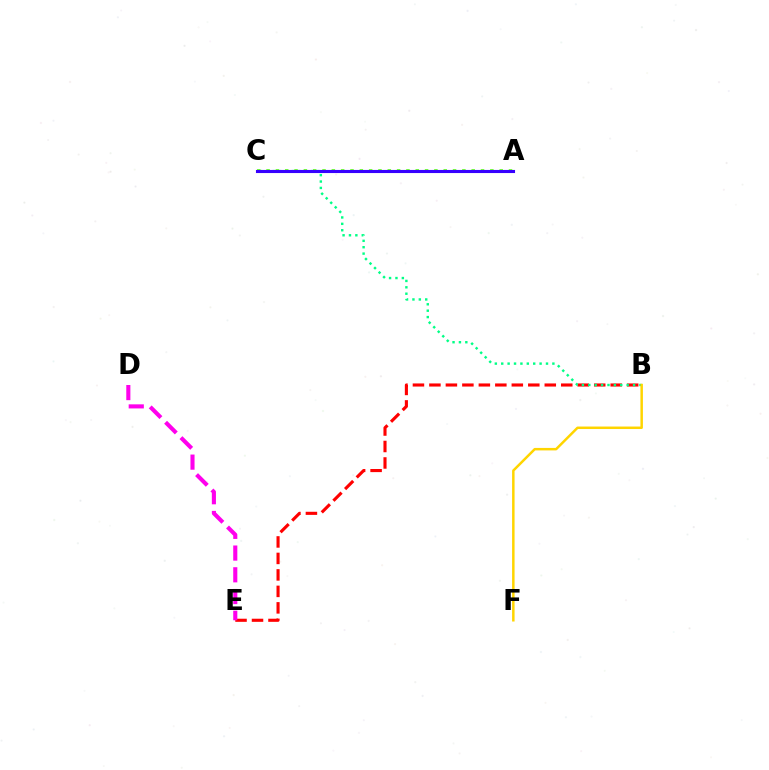{('B', 'E'): [{'color': '#ff0000', 'line_style': 'dashed', 'thickness': 2.24}], ('B', 'C'): [{'color': '#00ff86', 'line_style': 'dotted', 'thickness': 1.74}], ('A', 'C'): [{'color': '#009eff', 'line_style': 'solid', 'thickness': 1.87}, {'color': '#4fff00', 'line_style': 'dotted', 'thickness': 2.53}, {'color': '#3700ff', 'line_style': 'solid', 'thickness': 2.23}], ('B', 'F'): [{'color': '#ffd500', 'line_style': 'solid', 'thickness': 1.79}], ('D', 'E'): [{'color': '#ff00ed', 'line_style': 'dashed', 'thickness': 2.95}]}